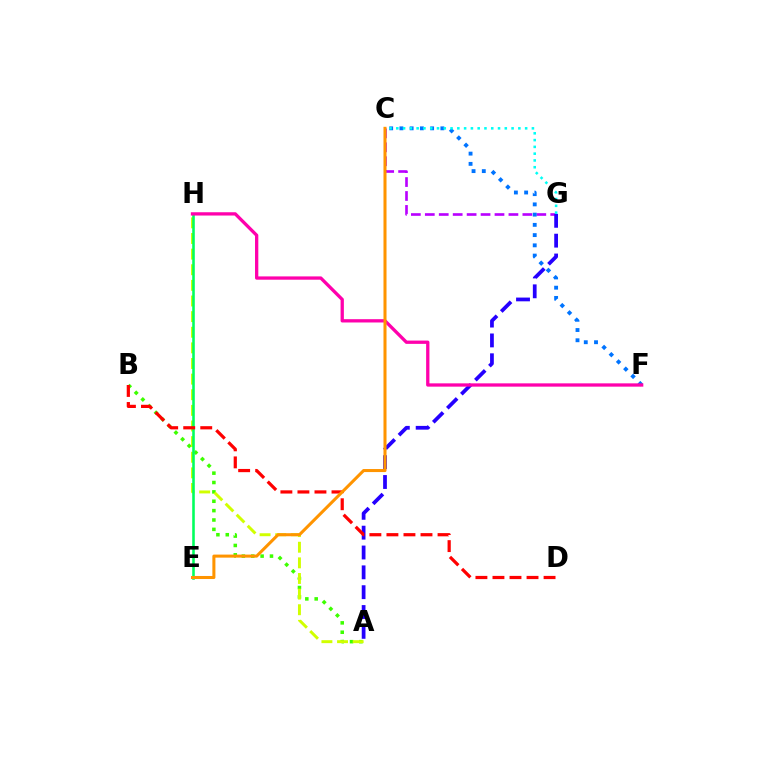{('A', 'B'): [{'color': '#3dff00', 'line_style': 'dotted', 'thickness': 2.55}], ('C', 'G'): [{'color': '#b900ff', 'line_style': 'dashed', 'thickness': 1.89}, {'color': '#00fff6', 'line_style': 'dotted', 'thickness': 1.84}], ('A', 'H'): [{'color': '#d1ff00', 'line_style': 'dashed', 'thickness': 2.12}], ('E', 'H'): [{'color': '#00ff5c', 'line_style': 'solid', 'thickness': 1.85}], ('A', 'G'): [{'color': '#2500ff', 'line_style': 'dashed', 'thickness': 2.7}], ('C', 'F'): [{'color': '#0074ff', 'line_style': 'dotted', 'thickness': 2.78}], ('F', 'H'): [{'color': '#ff00ac', 'line_style': 'solid', 'thickness': 2.37}], ('B', 'D'): [{'color': '#ff0000', 'line_style': 'dashed', 'thickness': 2.31}], ('C', 'E'): [{'color': '#ff9400', 'line_style': 'solid', 'thickness': 2.19}]}